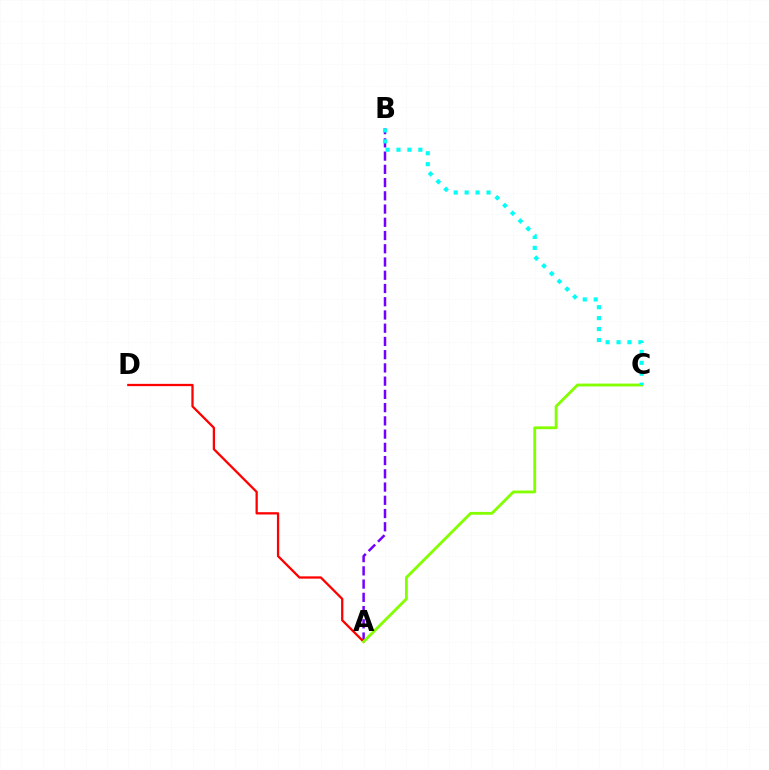{('A', 'B'): [{'color': '#7200ff', 'line_style': 'dashed', 'thickness': 1.8}], ('A', 'D'): [{'color': '#ff0000', 'line_style': 'solid', 'thickness': 1.64}], ('A', 'C'): [{'color': '#84ff00', 'line_style': 'solid', 'thickness': 2.04}], ('B', 'C'): [{'color': '#00fff6', 'line_style': 'dotted', 'thickness': 2.97}]}